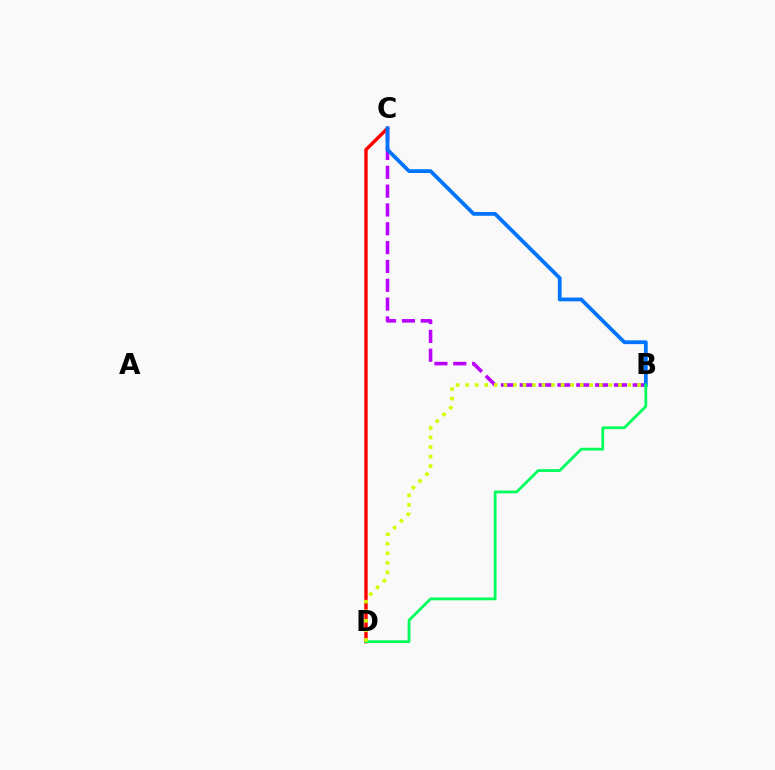{('B', 'C'): [{'color': '#b900ff', 'line_style': 'dashed', 'thickness': 2.56}, {'color': '#0074ff', 'line_style': 'solid', 'thickness': 2.72}], ('C', 'D'): [{'color': '#ff0000', 'line_style': 'solid', 'thickness': 2.45}], ('B', 'D'): [{'color': '#00ff5c', 'line_style': 'solid', 'thickness': 2.0}, {'color': '#d1ff00', 'line_style': 'dotted', 'thickness': 2.6}]}